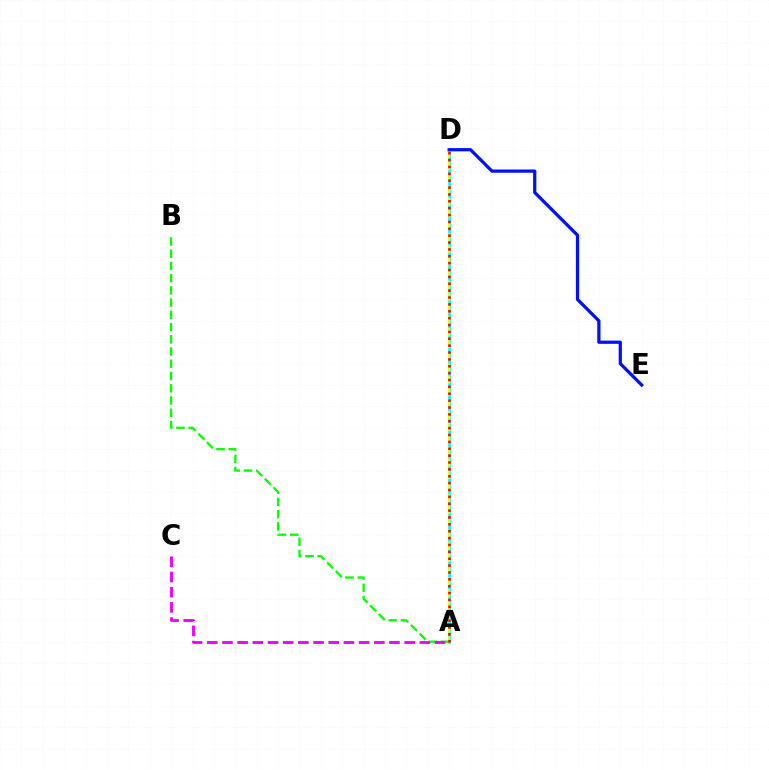{('A', 'D'): [{'color': '#00fff6', 'line_style': 'solid', 'thickness': 1.91}, {'color': '#fcf500', 'line_style': 'dashed', 'thickness': 1.61}, {'color': '#ff0000', 'line_style': 'dotted', 'thickness': 1.87}], ('A', 'B'): [{'color': '#08ff00', 'line_style': 'dashed', 'thickness': 1.66}], ('A', 'C'): [{'color': '#ee00ff', 'line_style': 'dashed', 'thickness': 2.06}], ('D', 'E'): [{'color': '#0010ff', 'line_style': 'solid', 'thickness': 2.34}]}